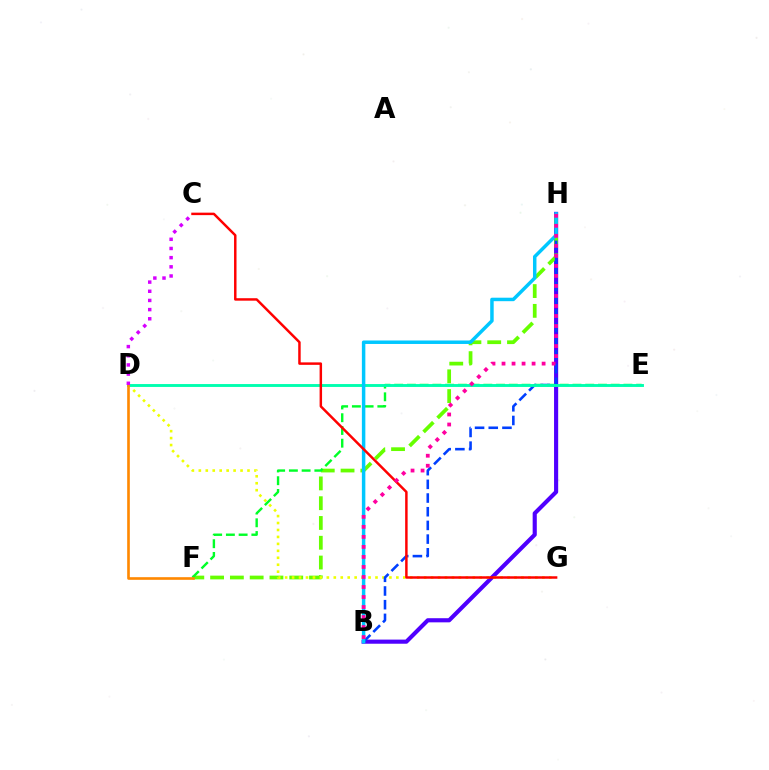{('B', 'H'): [{'color': '#4f00ff', 'line_style': 'solid', 'thickness': 2.97}, {'color': '#003fff', 'line_style': 'dashed', 'thickness': 1.86}, {'color': '#00c7ff', 'line_style': 'solid', 'thickness': 2.5}, {'color': '#ff00a0', 'line_style': 'dotted', 'thickness': 2.72}], ('F', 'H'): [{'color': '#66ff00', 'line_style': 'dashed', 'thickness': 2.69}], ('D', 'G'): [{'color': '#eeff00', 'line_style': 'dotted', 'thickness': 1.89}], ('E', 'F'): [{'color': '#00ff27', 'line_style': 'dashed', 'thickness': 1.73}], ('D', 'E'): [{'color': '#00ffaf', 'line_style': 'solid', 'thickness': 2.08}], ('C', 'G'): [{'color': '#ff0000', 'line_style': 'solid', 'thickness': 1.78}], ('D', 'F'): [{'color': '#ff8800', 'line_style': 'solid', 'thickness': 1.89}], ('C', 'D'): [{'color': '#d600ff', 'line_style': 'dotted', 'thickness': 2.49}]}